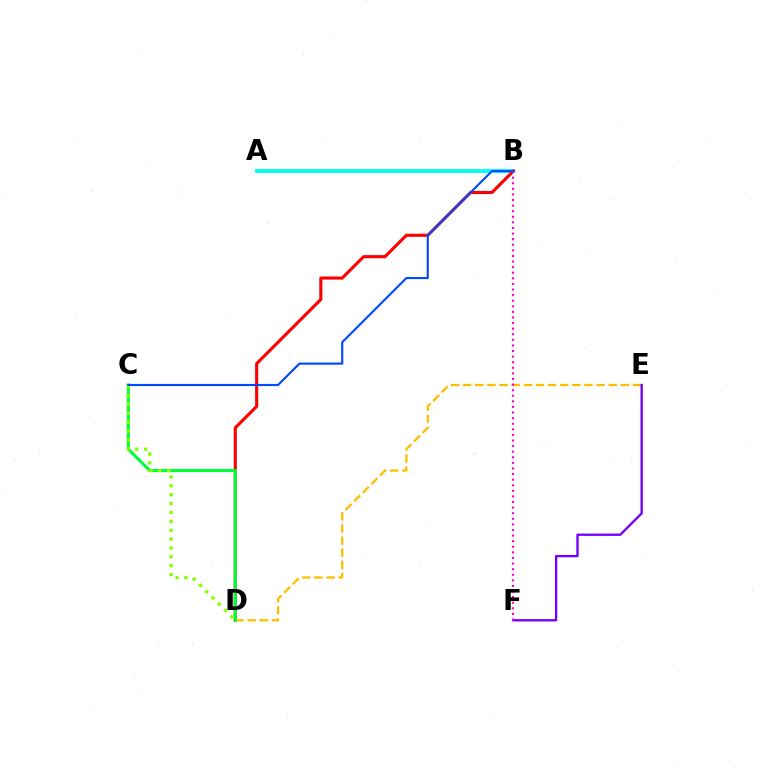{('A', 'B'): [{'color': '#00fff6', 'line_style': 'solid', 'thickness': 2.79}], ('B', 'D'): [{'color': '#ff0000', 'line_style': 'solid', 'thickness': 2.24}], ('D', 'E'): [{'color': '#ffbd00', 'line_style': 'dashed', 'thickness': 1.65}], ('C', 'D'): [{'color': '#00ff39', 'line_style': 'solid', 'thickness': 2.22}, {'color': '#84ff00', 'line_style': 'dotted', 'thickness': 2.41}], ('E', 'F'): [{'color': '#7200ff', 'line_style': 'solid', 'thickness': 1.69}], ('B', 'F'): [{'color': '#ff00cf', 'line_style': 'dotted', 'thickness': 1.52}], ('B', 'C'): [{'color': '#004bff', 'line_style': 'solid', 'thickness': 1.54}]}